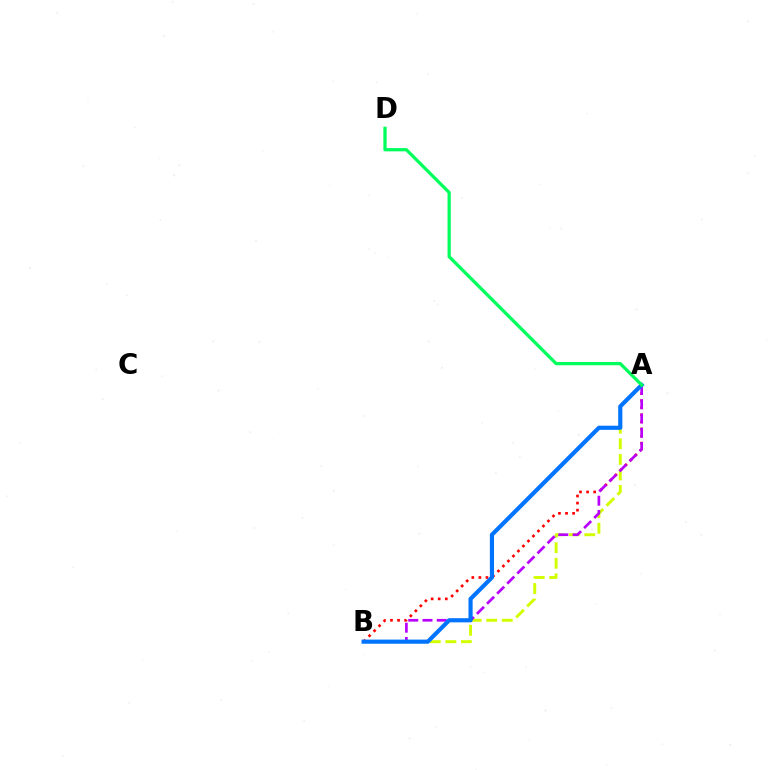{('A', 'B'): [{'color': '#ff0000', 'line_style': 'dotted', 'thickness': 1.92}, {'color': '#d1ff00', 'line_style': 'dashed', 'thickness': 2.11}, {'color': '#b900ff', 'line_style': 'dashed', 'thickness': 1.94}, {'color': '#0074ff', 'line_style': 'solid', 'thickness': 2.98}], ('A', 'D'): [{'color': '#00ff5c', 'line_style': 'solid', 'thickness': 2.34}]}